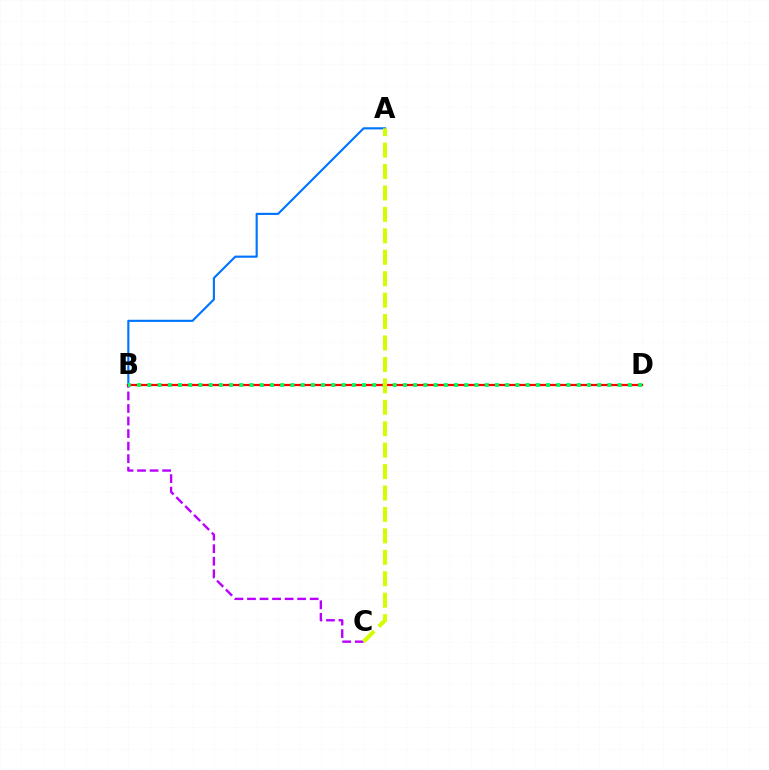{('B', 'C'): [{'color': '#b900ff', 'line_style': 'dashed', 'thickness': 1.7}], ('A', 'B'): [{'color': '#0074ff', 'line_style': 'solid', 'thickness': 1.54}], ('B', 'D'): [{'color': '#ff0000', 'line_style': 'solid', 'thickness': 1.61}, {'color': '#00ff5c', 'line_style': 'dotted', 'thickness': 2.78}], ('A', 'C'): [{'color': '#d1ff00', 'line_style': 'dashed', 'thickness': 2.91}]}